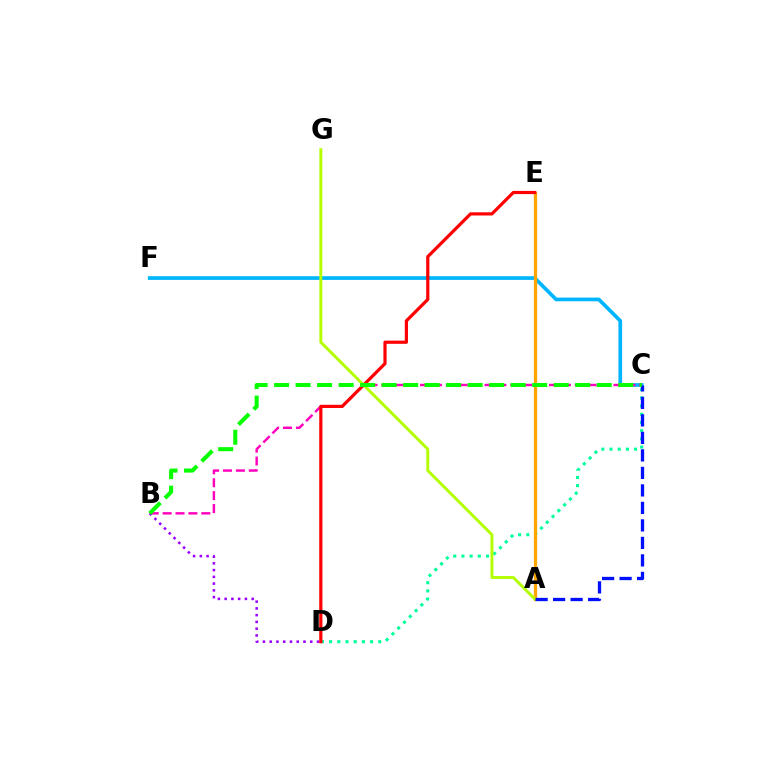{('C', 'F'): [{'color': '#00b5ff', 'line_style': 'solid', 'thickness': 2.66}], ('B', 'C'): [{'color': '#ff00bd', 'line_style': 'dashed', 'thickness': 1.75}, {'color': '#08ff00', 'line_style': 'dashed', 'thickness': 2.92}], ('C', 'D'): [{'color': '#00ff9d', 'line_style': 'dotted', 'thickness': 2.23}], ('A', 'E'): [{'color': '#ffa500', 'line_style': 'solid', 'thickness': 2.37}], ('A', 'G'): [{'color': '#b3ff00', 'line_style': 'solid', 'thickness': 2.11}], ('A', 'C'): [{'color': '#0010ff', 'line_style': 'dashed', 'thickness': 2.38}], ('B', 'D'): [{'color': '#9b00ff', 'line_style': 'dotted', 'thickness': 1.84}], ('D', 'E'): [{'color': '#ff0000', 'line_style': 'solid', 'thickness': 2.3}]}